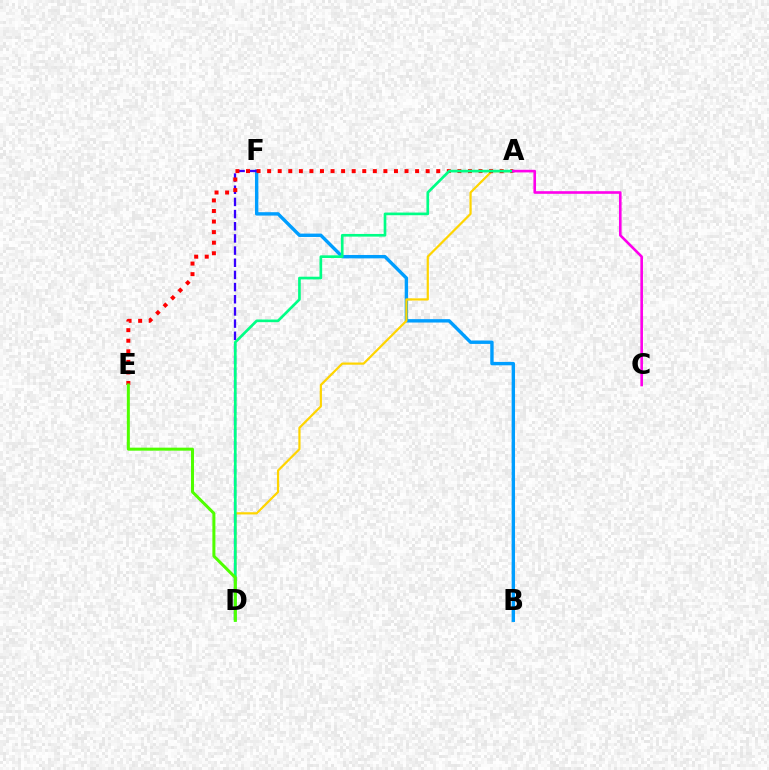{('B', 'F'): [{'color': '#009eff', 'line_style': 'solid', 'thickness': 2.44}], ('A', 'D'): [{'color': '#ffd500', 'line_style': 'solid', 'thickness': 1.59}, {'color': '#00ff86', 'line_style': 'solid', 'thickness': 1.93}], ('D', 'F'): [{'color': '#3700ff', 'line_style': 'dashed', 'thickness': 1.65}], ('A', 'E'): [{'color': '#ff0000', 'line_style': 'dotted', 'thickness': 2.87}], ('A', 'C'): [{'color': '#ff00ed', 'line_style': 'solid', 'thickness': 1.89}], ('D', 'E'): [{'color': '#4fff00', 'line_style': 'solid', 'thickness': 2.17}]}